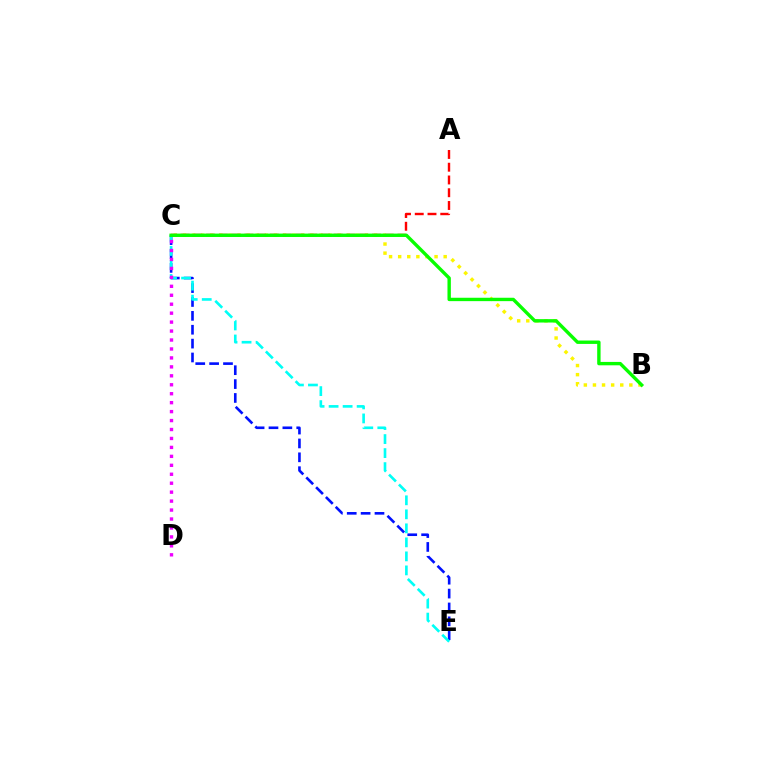{('C', 'E'): [{'color': '#0010ff', 'line_style': 'dashed', 'thickness': 1.88}, {'color': '#00fff6', 'line_style': 'dashed', 'thickness': 1.9}], ('B', 'C'): [{'color': '#fcf500', 'line_style': 'dotted', 'thickness': 2.47}, {'color': '#08ff00', 'line_style': 'solid', 'thickness': 2.44}], ('A', 'C'): [{'color': '#ff0000', 'line_style': 'dashed', 'thickness': 1.73}], ('C', 'D'): [{'color': '#ee00ff', 'line_style': 'dotted', 'thickness': 2.43}]}